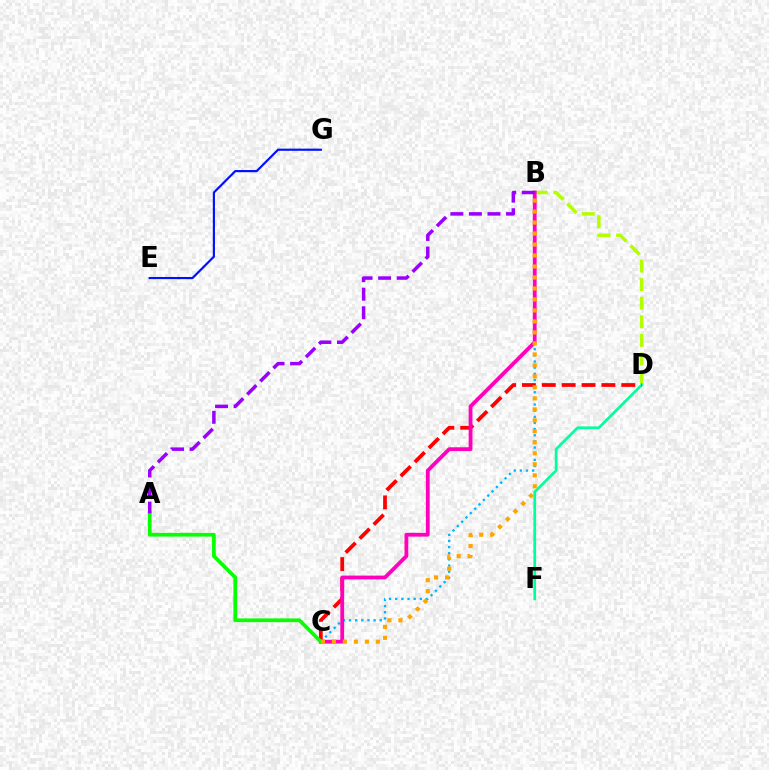{('B', 'D'): [{'color': '#b3ff00', 'line_style': 'dashed', 'thickness': 2.53}], ('D', 'F'): [{'color': '#00ff9d', 'line_style': 'solid', 'thickness': 1.96}], ('B', 'C'): [{'color': '#00b5ff', 'line_style': 'dotted', 'thickness': 1.67}, {'color': '#ff00bd', 'line_style': 'solid', 'thickness': 2.74}, {'color': '#ffa500', 'line_style': 'dotted', 'thickness': 2.99}], ('C', 'D'): [{'color': '#ff0000', 'line_style': 'dashed', 'thickness': 2.7}], ('E', 'G'): [{'color': '#0010ff', 'line_style': 'solid', 'thickness': 1.56}], ('A', 'C'): [{'color': '#08ff00', 'line_style': 'solid', 'thickness': 2.68}], ('A', 'B'): [{'color': '#9b00ff', 'line_style': 'dashed', 'thickness': 2.52}]}